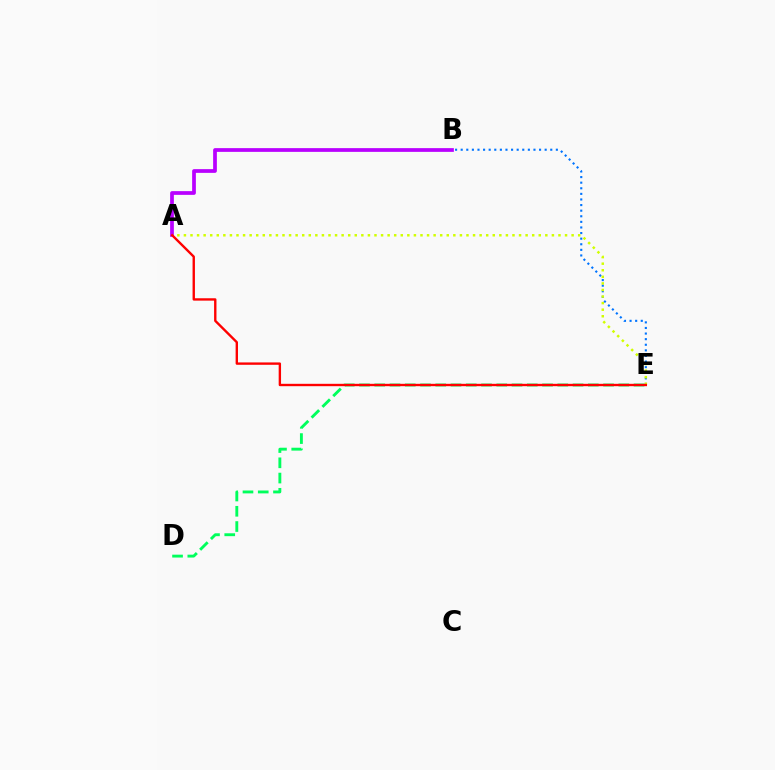{('D', 'E'): [{'color': '#00ff5c', 'line_style': 'dashed', 'thickness': 2.07}], ('A', 'B'): [{'color': '#b900ff', 'line_style': 'solid', 'thickness': 2.68}], ('B', 'E'): [{'color': '#0074ff', 'line_style': 'dotted', 'thickness': 1.52}], ('A', 'E'): [{'color': '#d1ff00', 'line_style': 'dotted', 'thickness': 1.79}, {'color': '#ff0000', 'line_style': 'solid', 'thickness': 1.71}]}